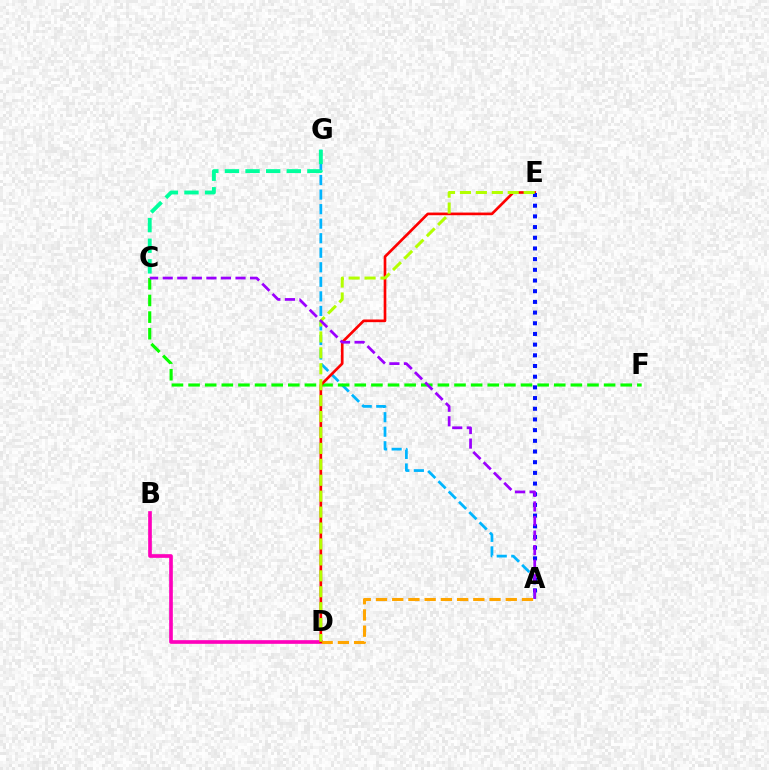{('B', 'D'): [{'color': '#ff00bd', 'line_style': 'solid', 'thickness': 2.64}], ('A', 'D'): [{'color': '#ffa500', 'line_style': 'dashed', 'thickness': 2.2}], ('A', 'G'): [{'color': '#00b5ff', 'line_style': 'dashed', 'thickness': 1.98}], ('C', 'F'): [{'color': '#08ff00', 'line_style': 'dashed', 'thickness': 2.26}], ('C', 'G'): [{'color': '#00ff9d', 'line_style': 'dashed', 'thickness': 2.8}], ('D', 'E'): [{'color': '#ff0000', 'line_style': 'solid', 'thickness': 1.92}, {'color': '#b3ff00', 'line_style': 'dashed', 'thickness': 2.16}], ('A', 'E'): [{'color': '#0010ff', 'line_style': 'dotted', 'thickness': 2.9}], ('A', 'C'): [{'color': '#9b00ff', 'line_style': 'dashed', 'thickness': 1.98}]}